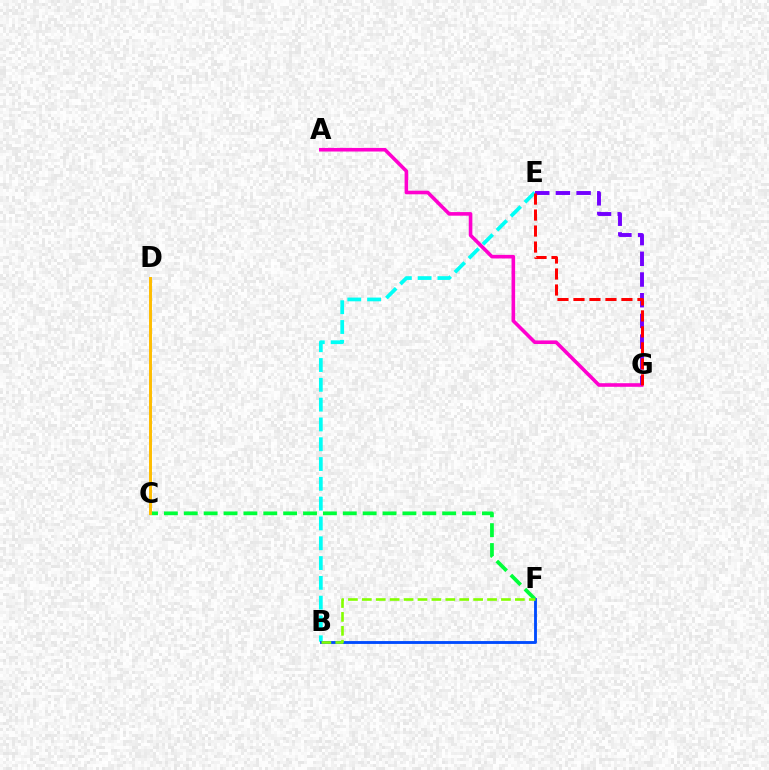{('B', 'E'): [{'color': '#00fff6', 'line_style': 'dashed', 'thickness': 2.69}], ('A', 'G'): [{'color': '#ff00cf', 'line_style': 'solid', 'thickness': 2.59}], ('C', 'F'): [{'color': '#00ff39', 'line_style': 'dashed', 'thickness': 2.7}], ('C', 'D'): [{'color': '#ffbd00', 'line_style': 'solid', 'thickness': 2.13}], ('E', 'G'): [{'color': '#7200ff', 'line_style': 'dashed', 'thickness': 2.81}, {'color': '#ff0000', 'line_style': 'dashed', 'thickness': 2.17}], ('B', 'F'): [{'color': '#004bff', 'line_style': 'solid', 'thickness': 2.06}, {'color': '#84ff00', 'line_style': 'dashed', 'thickness': 1.89}]}